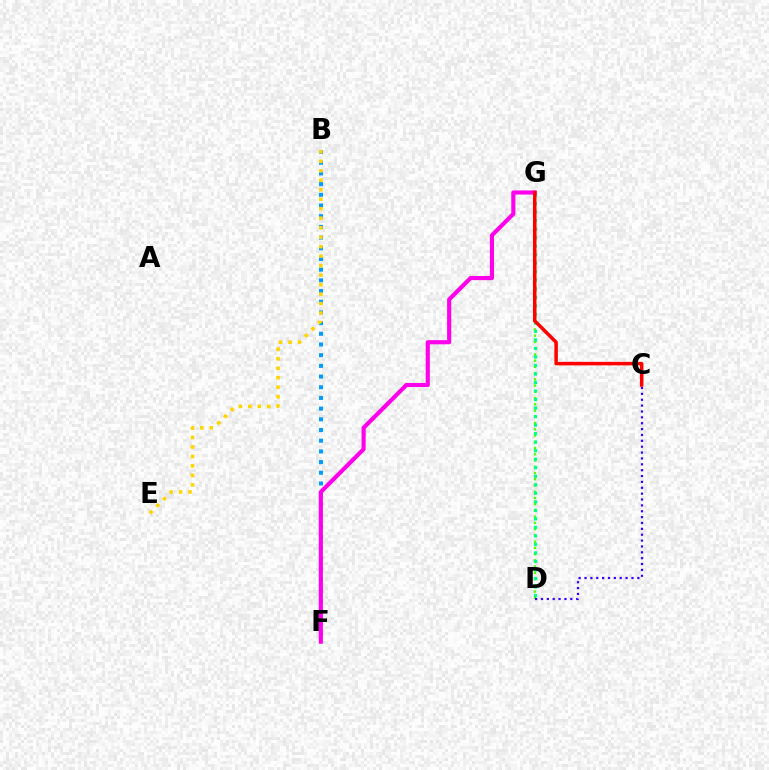{('B', 'F'): [{'color': '#009eff', 'line_style': 'dotted', 'thickness': 2.91}], ('D', 'G'): [{'color': '#4fff00', 'line_style': 'dotted', 'thickness': 1.7}, {'color': '#00ff86', 'line_style': 'dotted', 'thickness': 2.31}], ('C', 'D'): [{'color': '#3700ff', 'line_style': 'dotted', 'thickness': 1.59}], ('F', 'G'): [{'color': '#ff00ed', 'line_style': 'solid', 'thickness': 2.98}], ('C', 'G'): [{'color': '#ff0000', 'line_style': 'solid', 'thickness': 2.53}], ('B', 'E'): [{'color': '#ffd500', 'line_style': 'dotted', 'thickness': 2.58}]}